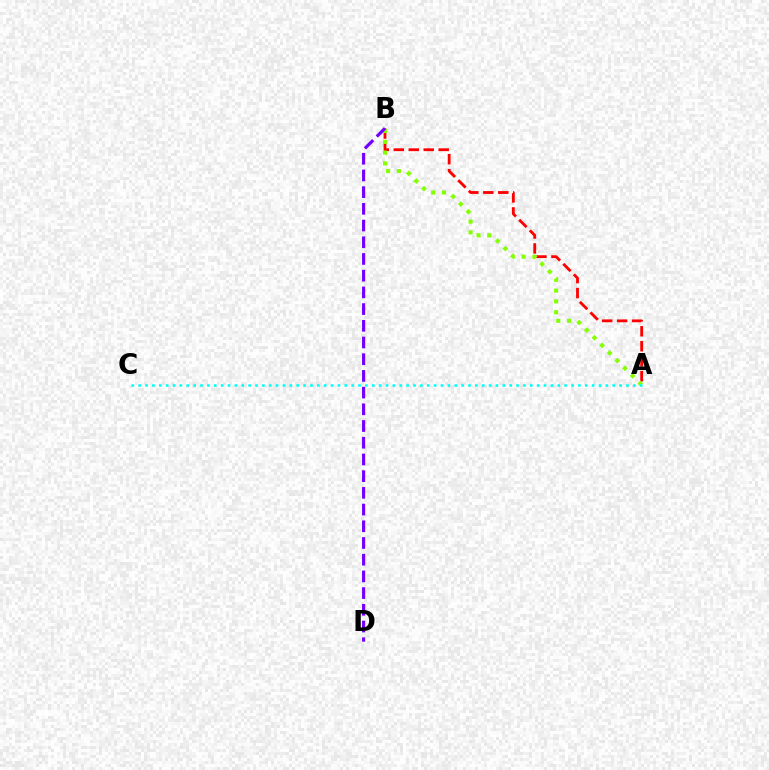{('A', 'B'): [{'color': '#ff0000', 'line_style': 'dashed', 'thickness': 2.03}, {'color': '#84ff00', 'line_style': 'dotted', 'thickness': 2.93}], ('B', 'D'): [{'color': '#7200ff', 'line_style': 'dashed', 'thickness': 2.27}], ('A', 'C'): [{'color': '#00fff6', 'line_style': 'dotted', 'thickness': 1.87}]}